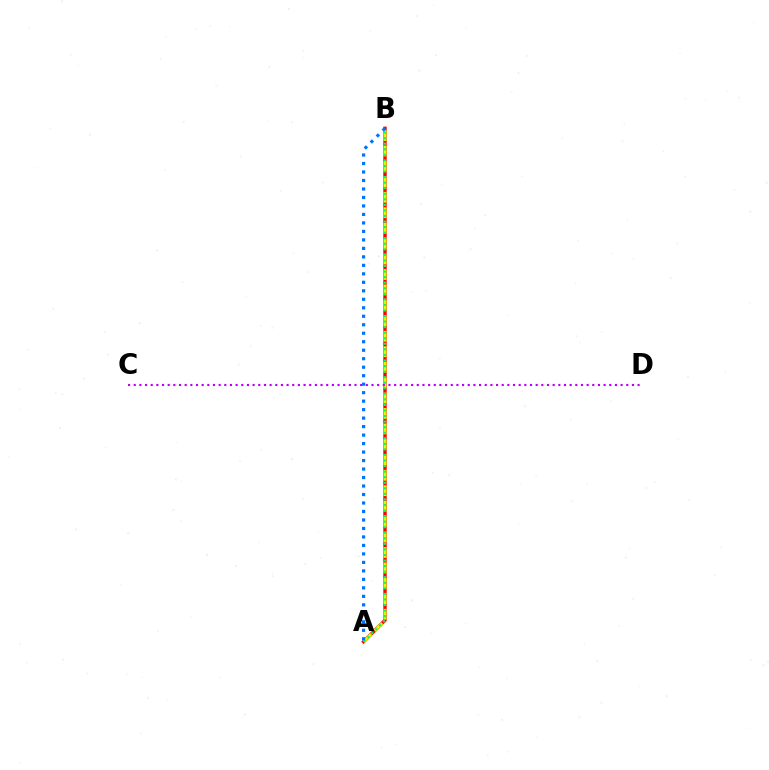{('A', 'B'): [{'color': '#ff0000', 'line_style': 'solid', 'thickness': 2.44}, {'color': '#d1ff00', 'line_style': 'dashed', 'thickness': 2.1}, {'color': '#00ff5c', 'line_style': 'dotted', 'thickness': 1.51}, {'color': '#0074ff', 'line_style': 'dotted', 'thickness': 2.31}], ('C', 'D'): [{'color': '#b900ff', 'line_style': 'dotted', 'thickness': 1.54}]}